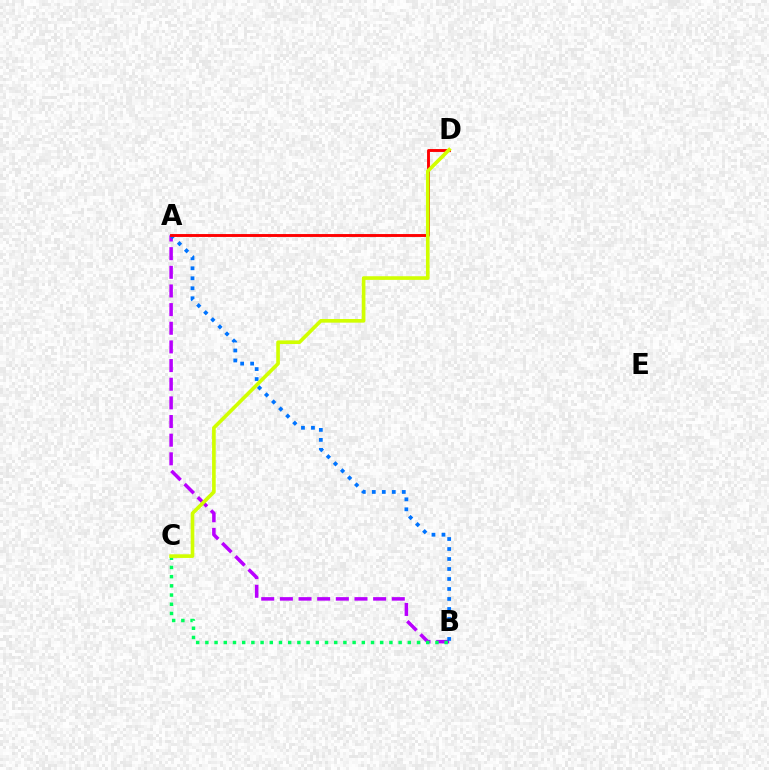{('A', 'B'): [{'color': '#b900ff', 'line_style': 'dashed', 'thickness': 2.53}, {'color': '#0074ff', 'line_style': 'dotted', 'thickness': 2.72}], ('B', 'C'): [{'color': '#00ff5c', 'line_style': 'dotted', 'thickness': 2.5}], ('A', 'D'): [{'color': '#ff0000', 'line_style': 'solid', 'thickness': 2.08}], ('C', 'D'): [{'color': '#d1ff00', 'line_style': 'solid', 'thickness': 2.62}]}